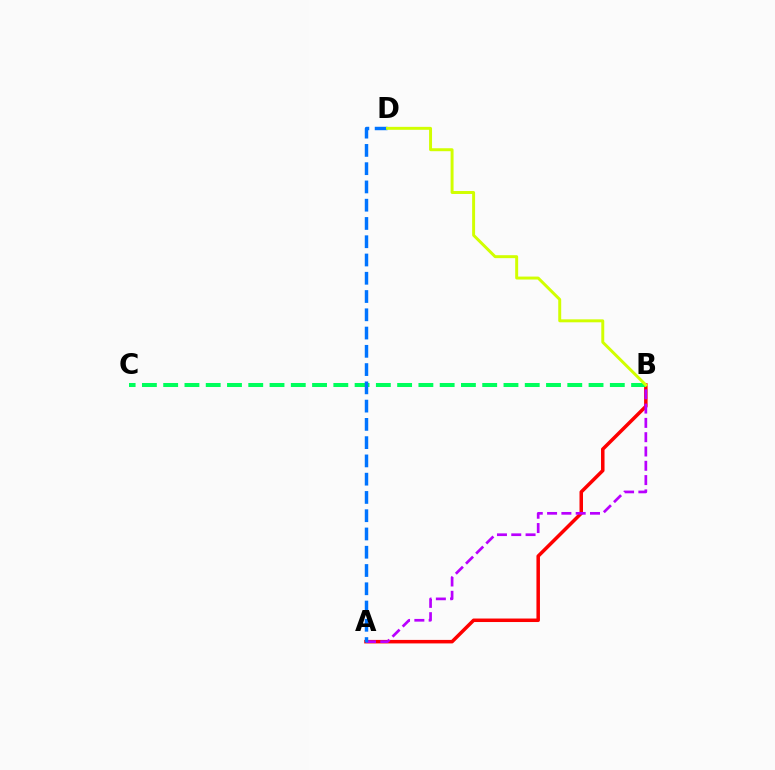{('A', 'B'): [{'color': '#ff0000', 'line_style': 'solid', 'thickness': 2.52}, {'color': '#b900ff', 'line_style': 'dashed', 'thickness': 1.94}], ('B', 'C'): [{'color': '#00ff5c', 'line_style': 'dashed', 'thickness': 2.89}], ('A', 'D'): [{'color': '#0074ff', 'line_style': 'dashed', 'thickness': 2.48}], ('B', 'D'): [{'color': '#d1ff00', 'line_style': 'solid', 'thickness': 2.13}]}